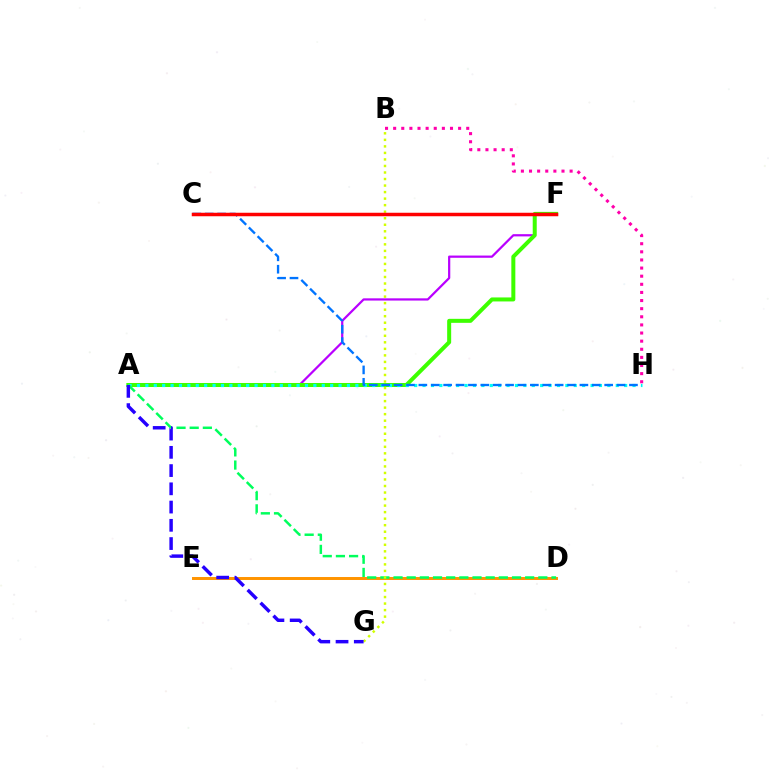{('B', 'H'): [{'color': '#ff00ac', 'line_style': 'dotted', 'thickness': 2.21}], ('A', 'F'): [{'color': '#b900ff', 'line_style': 'solid', 'thickness': 1.6}, {'color': '#3dff00', 'line_style': 'solid', 'thickness': 2.88}], ('D', 'E'): [{'color': '#ff9400', 'line_style': 'solid', 'thickness': 2.14}], ('A', 'H'): [{'color': '#00fff6', 'line_style': 'dotted', 'thickness': 2.28}], ('C', 'H'): [{'color': '#0074ff', 'line_style': 'dashed', 'thickness': 1.68}], ('A', 'D'): [{'color': '#00ff5c', 'line_style': 'dashed', 'thickness': 1.79}], ('B', 'G'): [{'color': '#d1ff00', 'line_style': 'dotted', 'thickness': 1.77}], ('A', 'G'): [{'color': '#2500ff', 'line_style': 'dashed', 'thickness': 2.48}], ('C', 'F'): [{'color': '#ff0000', 'line_style': 'solid', 'thickness': 2.51}]}